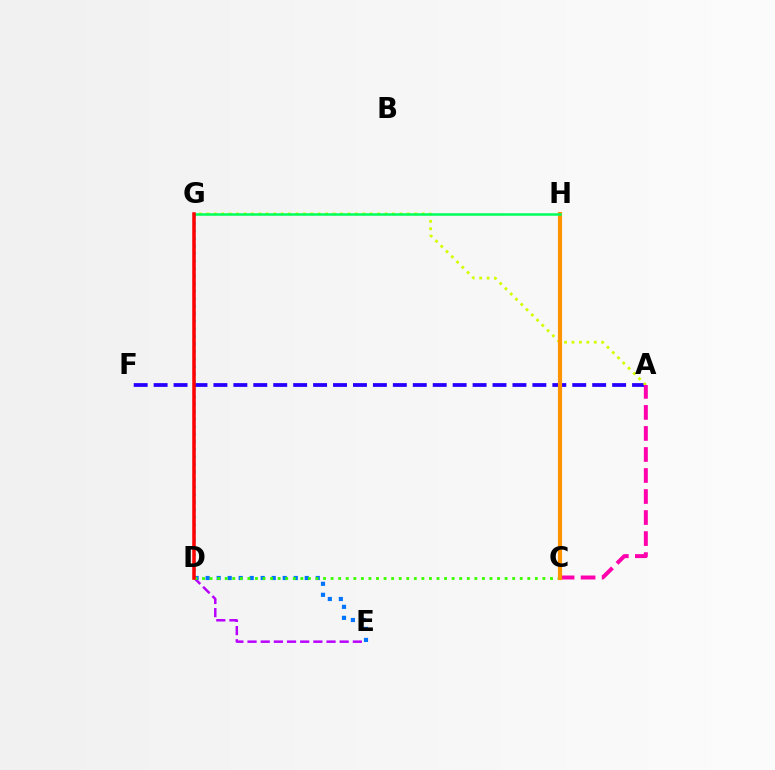{('D', 'E'): [{'color': '#b900ff', 'line_style': 'dashed', 'thickness': 1.79}, {'color': '#0074ff', 'line_style': 'dotted', 'thickness': 2.99}], ('A', 'F'): [{'color': '#2500ff', 'line_style': 'dashed', 'thickness': 2.71}], ('D', 'G'): [{'color': '#00fff6', 'line_style': 'dotted', 'thickness': 2.05}, {'color': '#ff0000', 'line_style': 'solid', 'thickness': 2.54}], ('A', 'G'): [{'color': '#d1ff00', 'line_style': 'dotted', 'thickness': 2.02}], ('C', 'D'): [{'color': '#3dff00', 'line_style': 'dotted', 'thickness': 2.06}], ('A', 'C'): [{'color': '#ff00ac', 'line_style': 'dashed', 'thickness': 2.86}], ('C', 'H'): [{'color': '#ff9400', 'line_style': 'solid', 'thickness': 2.99}], ('G', 'H'): [{'color': '#00ff5c', 'line_style': 'solid', 'thickness': 1.82}]}